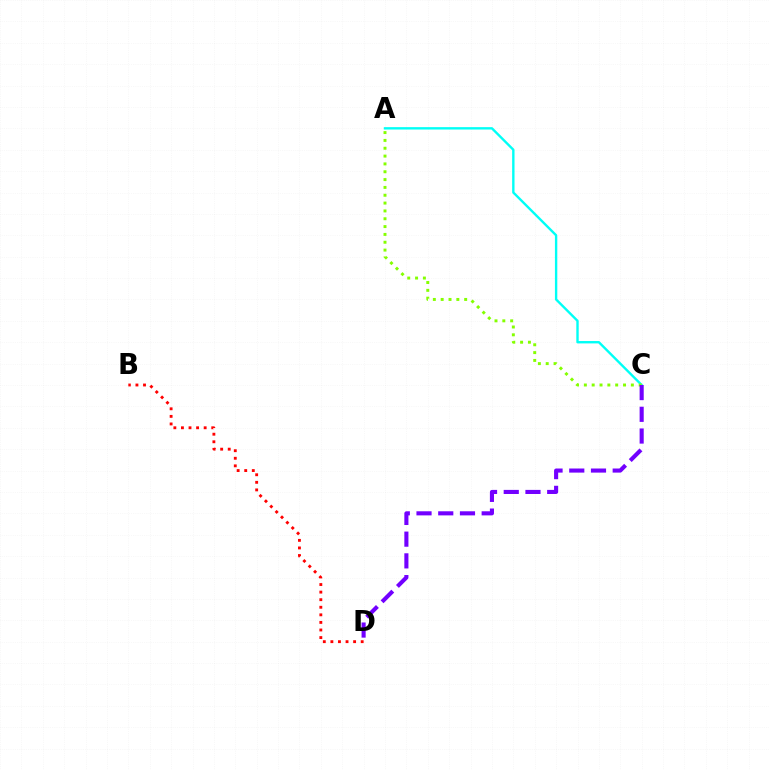{('A', 'C'): [{'color': '#00fff6', 'line_style': 'solid', 'thickness': 1.71}, {'color': '#84ff00', 'line_style': 'dotted', 'thickness': 2.13}], ('C', 'D'): [{'color': '#7200ff', 'line_style': 'dashed', 'thickness': 2.95}], ('B', 'D'): [{'color': '#ff0000', 'line_style': 'dotted', 'thickness': 2.06}]}